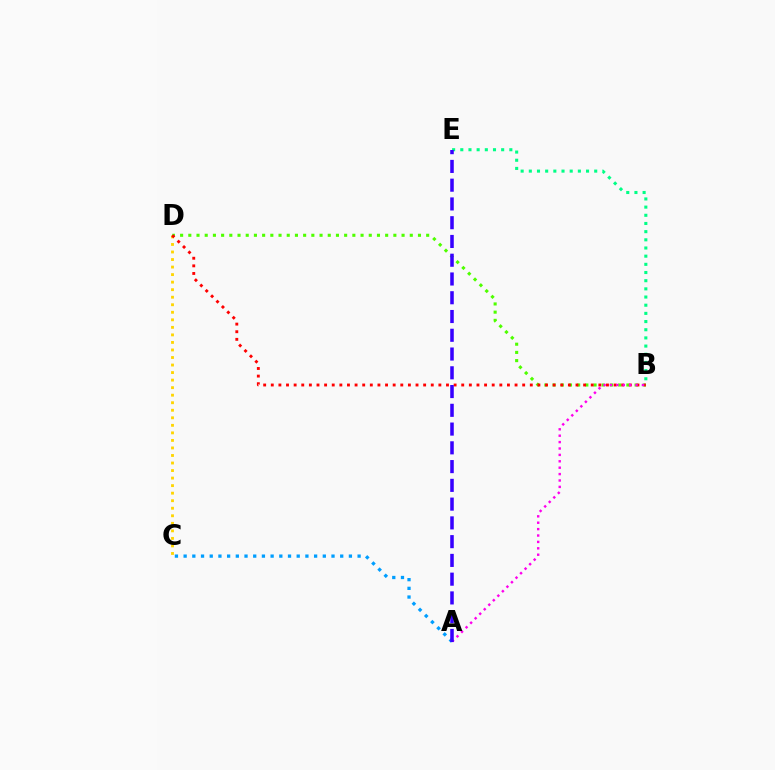{('C', 'D'): [{'color': '#ffd500', 'line_style': 'dotted', 'thickness': 2.05}], ('B', 'E'): [{'color': '#00ff86', 'line_style': 'dotted', 'thickness': 2.22}], ('B', 'D'): [{'color': '#4fff00', 'line_style': 'dotted', 'thickness': 2.23}, {'color': '#ff0000', 'line_style': 'dotted', 'thickness': 2.07}], ('A', 'C'): [{'color': '#009eff', 'line_style': 'dotted', 'thickness': 2.36}], ('A', 'B'): [{'color': '#ff00ed', 'line_style': 'dotted', 'thickness': 1.74}], ('A', 'E'): [{'color': '#3700ff', 'line_style': 'dashed', 'thickness': 2.55}]}